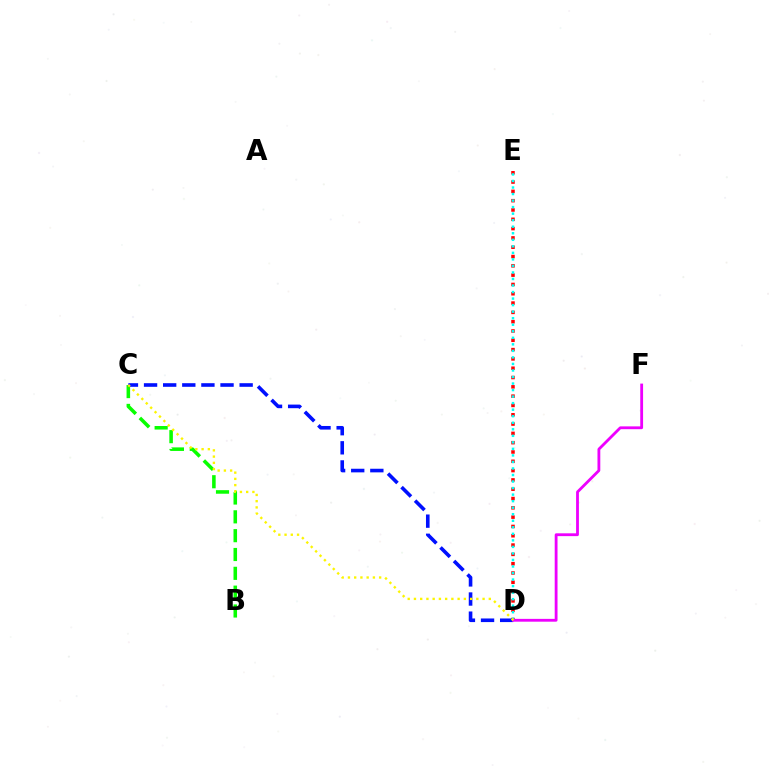{('B', 'C'): [{'color': '#08ff00', 'line_style': 'dashed', 'thickness': 2.56}], ('D', 'E'): [{'color': '#ff0000', 'line_style': 'dotted', 'thickness': 2.53}, {'color': '#00fff6', 'line_style': 'dotted', 'thickness': 1.78}], ('C', 'D'): [{'color': '#0010ff', 'line_style': 'dashed', 'thickness': 2.6}, {'color': '#fcf500', 'line_style': 'dotted', 'thickness': 1.7}], ('D', 'F'): [{'color': '#ee00ff', 'line_style': 'solid', 'thickness': 2.03}]}